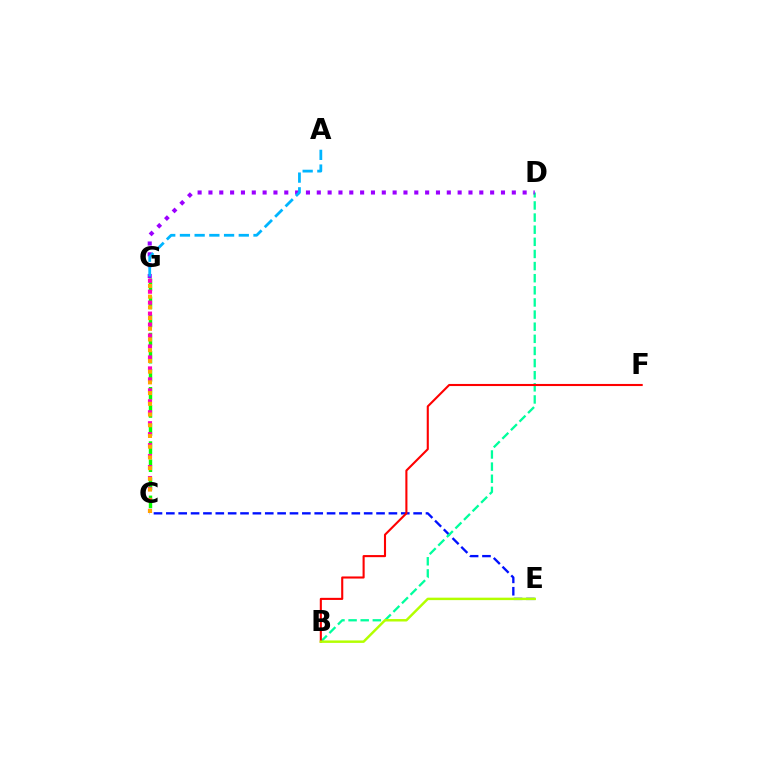{('C', 'E'): [{'color': '#0010ff', 'line_style': 'dashed', 'thickness': 1.68}], ('B', 'D'): [{'color': '#00ff9d', 'line_style': 'dashed', 'thickness': 1.65}], ('D', 'G'): [{'color': '#9b00ff', 'line_style': 'dotted', 'thickness': 2.94}], ('C', 'G'): [{'color': '#08ff00', 'line_style': 'dashed', 'thickness': 2.46}, {'color': '#ff00bd', 'line_style': 'dotted', 'thickness': 2.98}, {'color': '#ffa500', 'line_style': 'dotted', 'thickness': 2.91}], ('B', 'F'): [{'color': '#ff0000', 'line_style': 'solid', 'thickness': 1.51}], ('B', 'E'): [{'color': '#b3ff00', 'line_style': 'solid', 'thickness': 1.77}], ('A', 'G'): [{'color': '#00b5ff', 'line_style': 'dashed', 'thickness': 2.0}]}